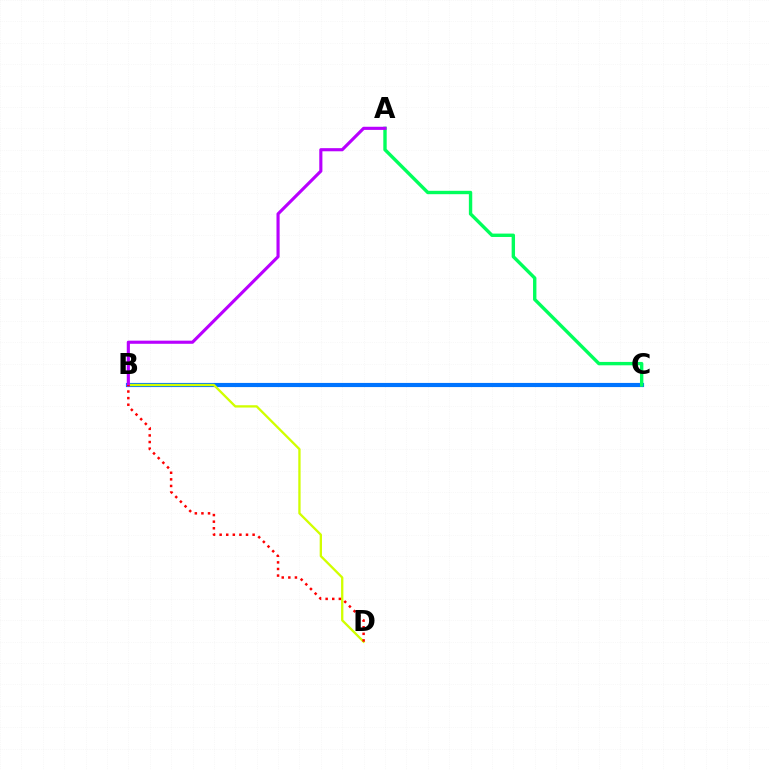{('B', 'C'): [{'color': '#0074ff', 'line_style': 'solid', 'thickness': 2.99}], ('A', 'C'): [{'color': '#00ff5c', 'line_style': 'solid', 'thickness': 2.44}], ('B', 'D'): [{'color': '#d1ff00', 'line_style': 'solid', 'thickness': 1.67}, {'color': '#ff0000', 'line_style': 'dotted', 'thickness': 1.79}], ('A', 'B'): [{'color': '#b900ff', 'line_style': 'solid', 'thickness': 2.25}]}